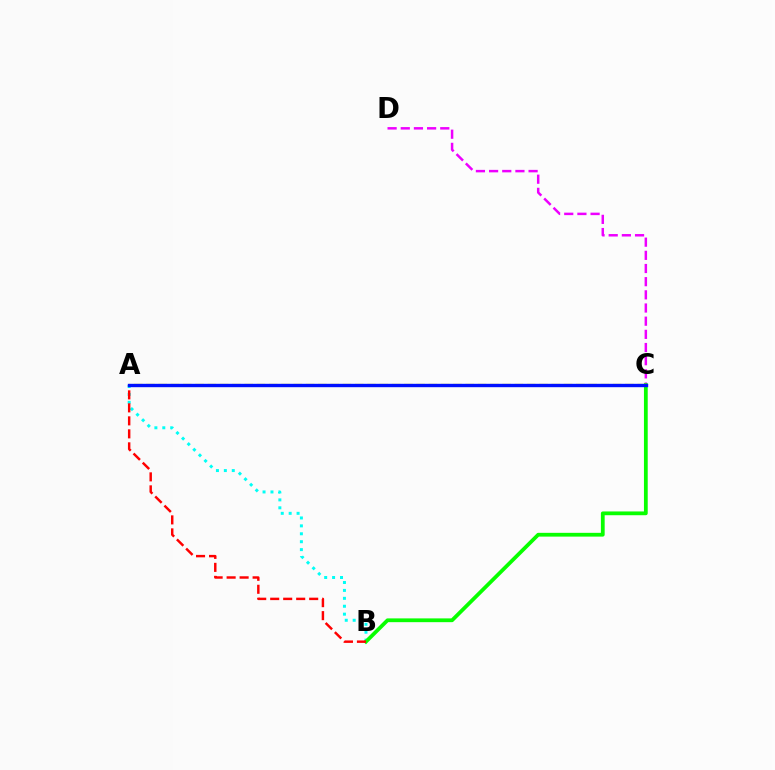{('A', 'B'): [{'color': '#00fff6', 'line_style': 'dotted', 'thickness': 2.15}, {'color': '#ff0000', 'line_style': 'dashed', 'thickness': 1.77}], ('C', 'D'): [{'color': '#ee00ff', 'line_style': 'dashed', 'thickness': 1.79}], ('B', 'C'): [{'color': '#08ff00', 'line_style': 'solid', 'thickness': 2.72}], ('A', 'C'): [{'color': '#fcf500', 'line_style': 'dashed', 'thickness': 1.67}, {'color': '#0010ff', 'line_style': 'solid', 'thickness': 2.43}]}